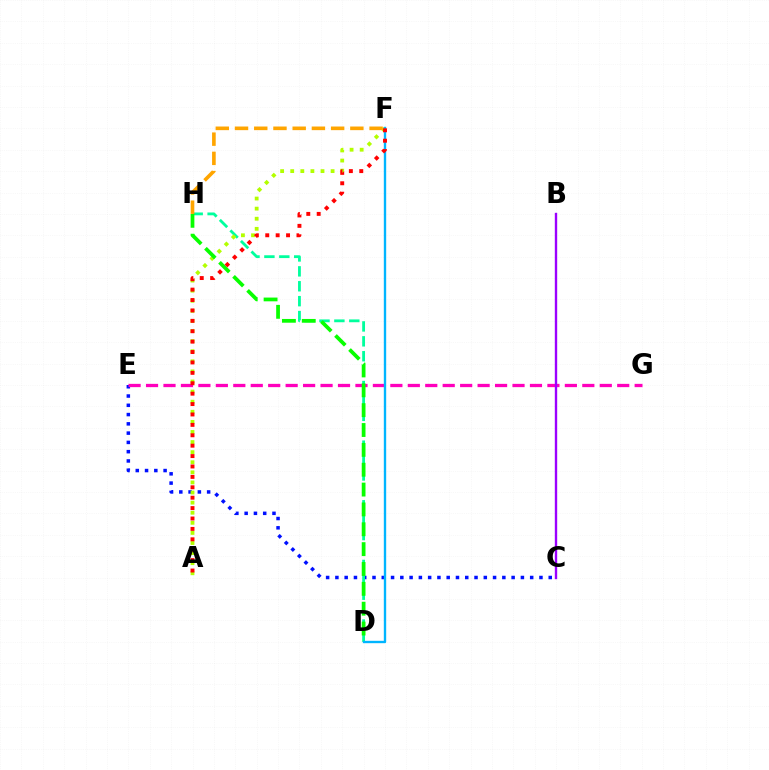{('C', 'E'): [{'color': '#0010ff', 'line_style': 'dotted', 'thickness': 2.52}], ('D', 'H'): [{'color': '#00ff9d', 'line_style': 'dashed', 'thickness': 2.02}, {'color': '#08ff00', 'line_style': 'dashed', 'thickness': 2.7}], ('A', 'F'): [{'color': '#b3ff00', 'line_style': 'dotted', 'thickness': 2.74}, {'color': '#ff0000', 'line_style': 'dotted', 'thickness': 2.83}], ('E', 'G'): [{'color': '#ff00bd', 'line_style': 'dashed', 'thickness': 2.37}], ('B', 'C'): [{'color': '#9b00ff', 'line_style': 'solid', 'thickness': 1.71}], ('F', 'H'): [{'color': '#ffa500', 'line_style': 'dashed', 'thickness': 2.61}], ('D', 'F'): [{'color': '#00b5ff', 'line_style': 'solid', 'thickness': 1.7}]}